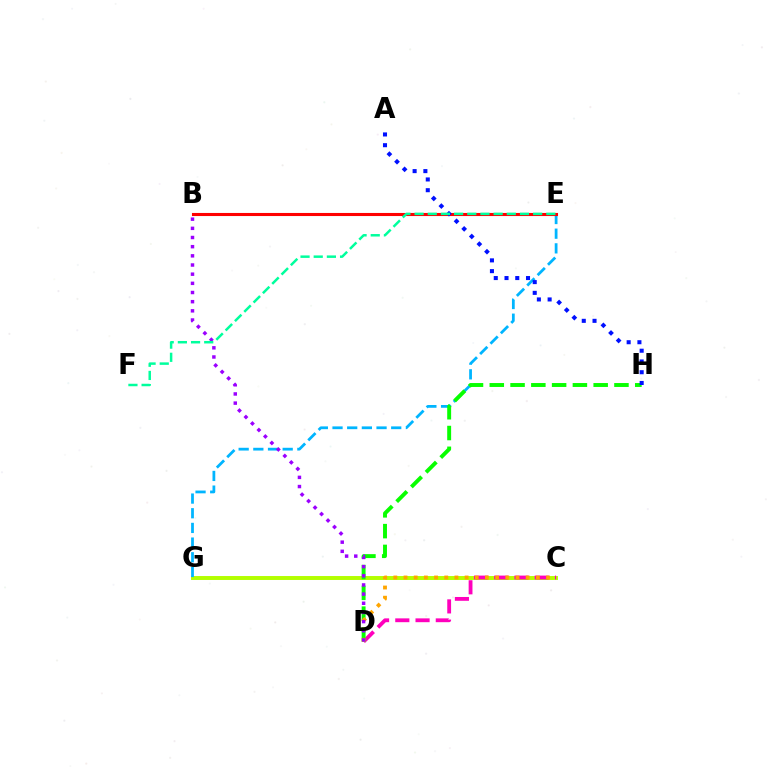{('C', 'G'): [{'color': '#b3ff00', 'line_style': 'solid', 'thickness': 2.83}], ('E', 'G'): [{'color': '#00b5ff', 'line_style': 'dashed', 'thickness': 1.99}], ('C', 'D'): [{'color': '#ff00bd', 'line_style': 'dashed', 'thickness': 2.75}, {'color': '#ffa500', 'line_style': 'dotted', 'thickness': 2.77}], ('D', 'H'): [{'color': '#08ff00', 'line_style': 'dashed', 'thickness': 2.82}], ('B', 'E'): [{'color': '#ff0000', 'line_style': 'solid', 'thickness': 2.22}], ('A', 'H'): [{'color': '#0010ff', 'line_style': 'dotted', 'thickness': 2.92}], ('B', 'D'): [{'color': '#9b00ff', 'line_style': 'dotted', 'thickness': 2.49}], ('E', 'F'): [{'color': '#00ff9d', 'line_style': 'dashed', 'thickness': 1.79}]}